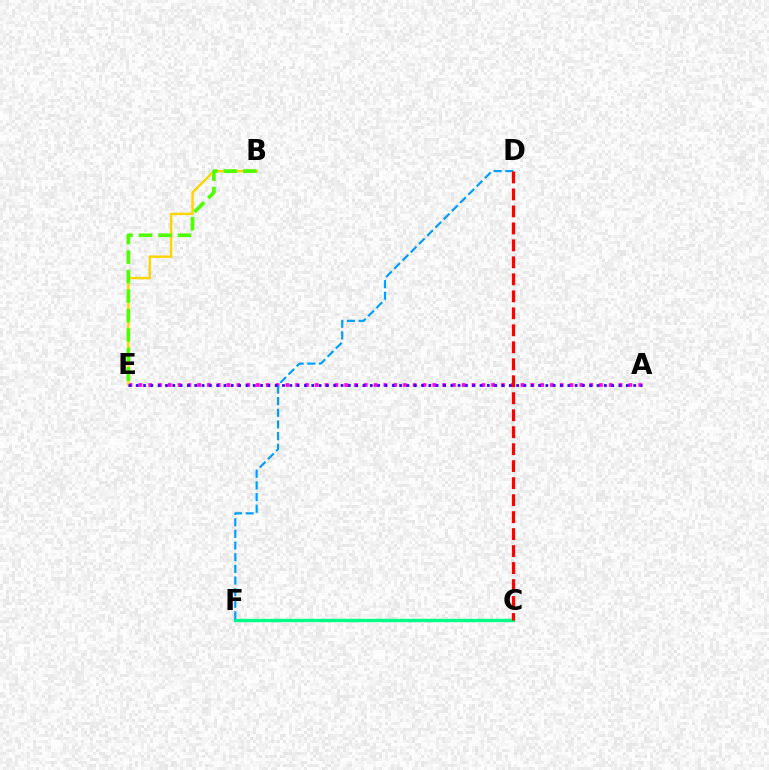{('C', 'F'): [{'color': '#00ff86', 'line_style': 'solid', 'thickness': 2.44}], ('A', 'E'): [{'color': '#ff00ed', 'line_style': 'dotted', 'thickness': 2.66}, {'color': '#3700ff', 'line_style': 'dotted', 'thickness': 1.99}], ('D', 'F'): [{'color': '#009eff', 'line_style': 'dashed', 'thickness': 1.58}], ('B', 'E'): [{'color': '#ffd500', 'line_style': 'solid', 'thickness': 1.76}, {'color': '#4fff00', 'line_style': 'dashed', 'thickness': 2.65}], ('C', 'D'): [{'color': '#ff0000', 'line_style': 'dashed', 'thickness': 2.31}]}